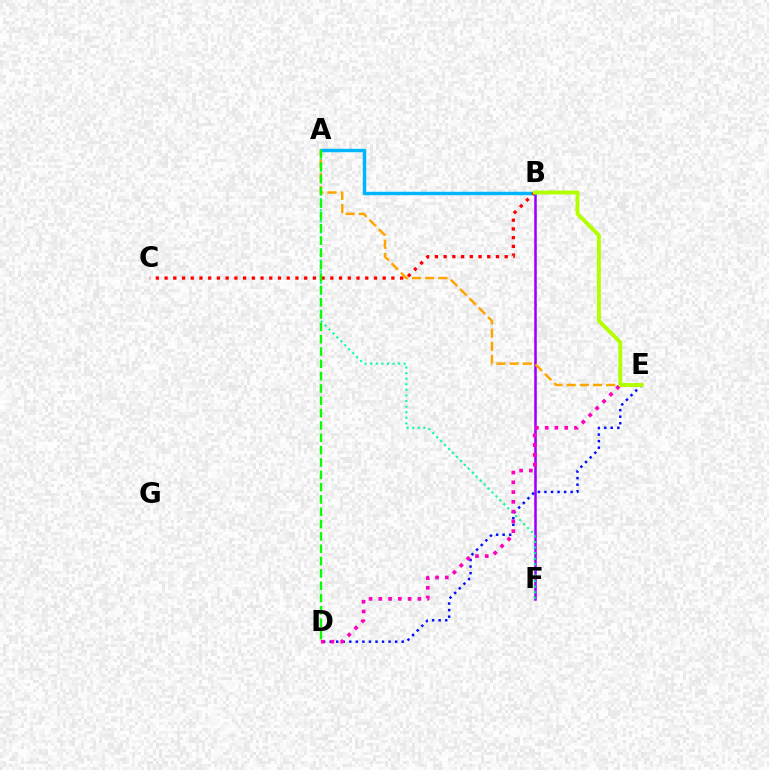{('B', 'F'): [{'color': '#9b00ff', 'line_style': 'solid', 'thickness': 1.84}], ('A', 'B'): [{'color': '#00b5ff', 'line_style': 'solid', 'thickness': 2.49}], ('A', 'F'): [{'color': '#00ff9d', 'line_style': 'dotted', 'thickness': 1.52}], ('D', 'E'): [{'color': '#0010ff', 'line_style': 'dotted', 'thickness': 1.78}, {'color': '#ff00bd', 'line_style': 'dotted', 'thickness': 2.65}], ('B', 'C'): [{'color': '#ff0000', 'line_style': 'dotted', 'thickness': 2.37}], ('A', 'E'): [{'color': '#ffa500', 'line_style': 'dashed', 'thickness': 1.79}], ('B', 'E'): [{'color': '#b3ff00', 'line_style': 'solid', 'thickness': 2.82}], ('A', 'D'): [{'color': '#08ff00', 'line_style': 'dashed', 'thickness': 1.67}]}